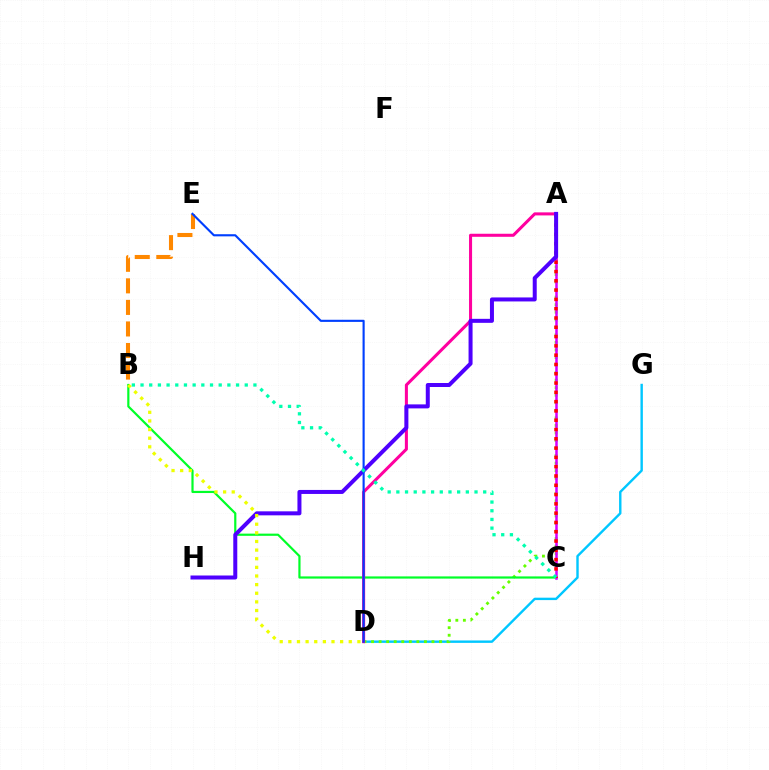{('D', 'G'): [{'color': '#00c7ff', 'line_style': 'solid', 'thickness': 1.73}], ('A', 'D'): [{'color': '#66ff00', 'line_style': 'dotted', 'thickness': 2.05}, {'color': '#ff00a0', 'line_style': 'solid', 'thickness': 2.19}], ('B', 'C'): [{'color': '#00ff27', 'line_style': 'solid', 'thickness': 1.58}, {'color': '#00ffaf', 'line_style': 'dotted', 'thickness': 2.36}], ('A', 'C'): [{'color': '#d600ff', 'line_style': 'solid', 'thickness': 1.82}, {'color': '#ff0000', 'line_style': 'dotted', 'thickness': 2.53}], ('B', 'E'): [{'color': '#ff8800', 'line_style': 'dashed', 'thickness': 2.93}], ('A', 'H'): [{'color': '#4f00ff', 'line_style': 'solid', 'thickness': 2.88}], ('D', 'E'): [{'color': '#003fff', 'line_style': 'solid', 'thickness': 1.53}], ('B', 'D'): [{'color': '#eeff00', 'line_style': 'dotted', 'thickness': 2.35}]}